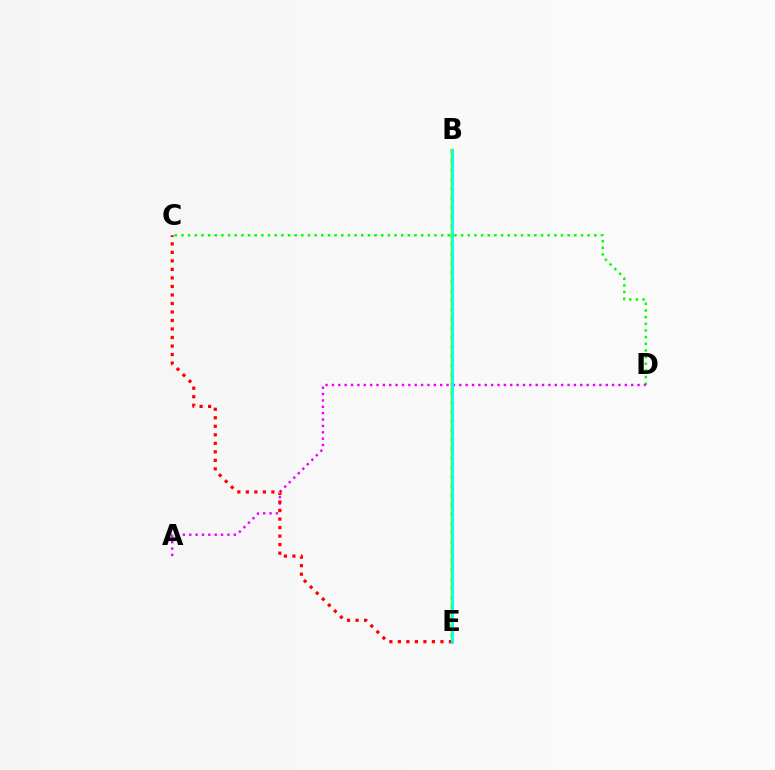{('C', 'D'): [{'color': '#08ff00', 'line_style': 'dotted', 'thickness': 1.81}], ('B', 'E'): [{'color': '#0010ff', 'line_style': 'dotted', 'thickness': 2.52}, {'color': '#fcf500', 'line_style': 'solid', 'thickness': 2.63}, {'color': '#00fff6', 'line_style': 'solid', 'thickness': 2.08}], ('A', 'D'): [{'color': '#ee00ff', 'line_style': 'dotted', 'thickness': 1.73}], ('C', 'E'): [{'color': '#ff0000', 'line_style': 'dotted', 'thickness': 2.31}]}